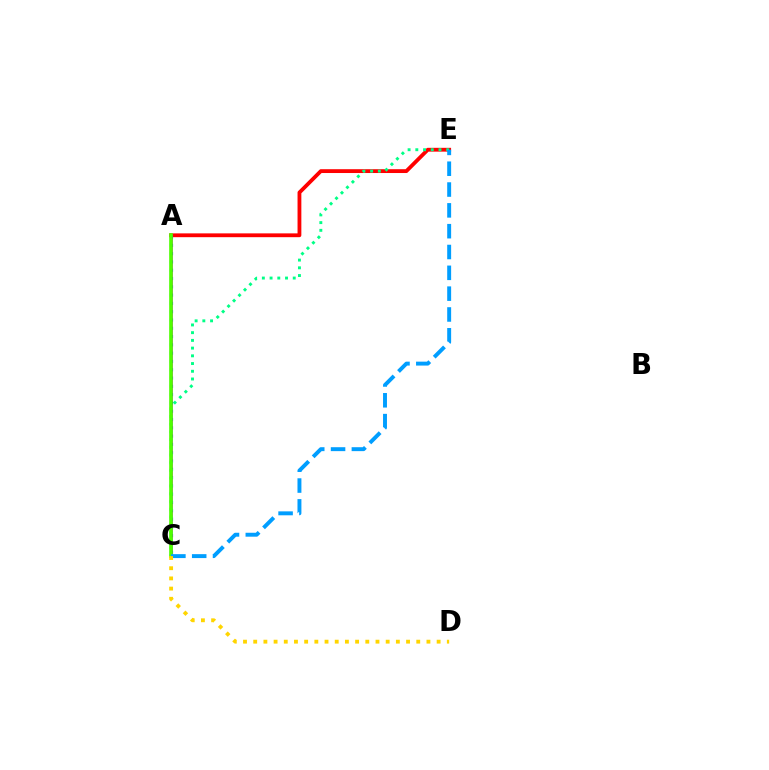{('A', 'C'): [{'color': '#ff00ed', 'line_style': 'solid', 'thickness': 2.04}, {'color': '#3700ff', 'line_style': 'dotted', 'thickness': 2.25}, {'color': '#4fff00', 'line_style': 'solid', 'thickness': 2.62}], ('A', 'E'): [{'color': '#ff0000', 'line_style': 'solid', 'thickness': 2.75}], ('C', 'E'): [{'color': '#00ff86', 'line_style': 'dotted', 'thickness': 2.1}, {'color': '#009eff', 'line_style': 'dashed', 'thickness': 2.83}], ('C', 'D'): [{'color': '#ffd500', 'line_style': 'dotted', 'thickness': 2.77}]}